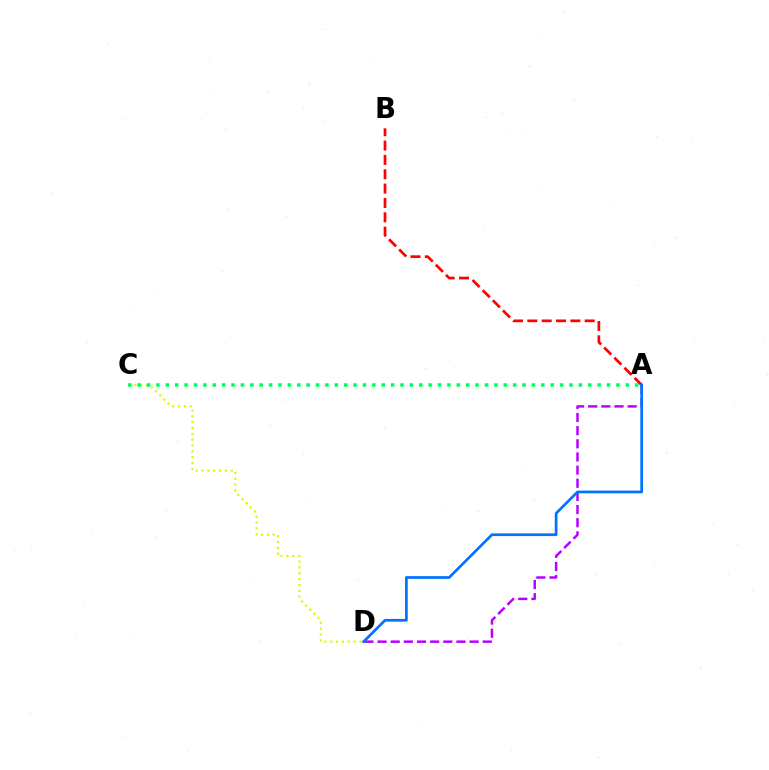{('A', 'B'): [{'color': '#ff0000', 'line_style': 'dashed', 'thickness': 1.95}], ('A', 'D'): [{'color': '#b900ff', 'line_style': 'dashed', 'thickness': 1.79}, {'color': '#0074ff', 'line_style': 'solid', 'thickness': 1.96}], ('C', 'D'): [{'color': '#d1ff00', 'line_style': 'dotted', 'thickness': 1.59}], ('A', 'C'): [{'color': '#00ff5c', 'line_style': 'dotted', 'thickness': 2.55}]}